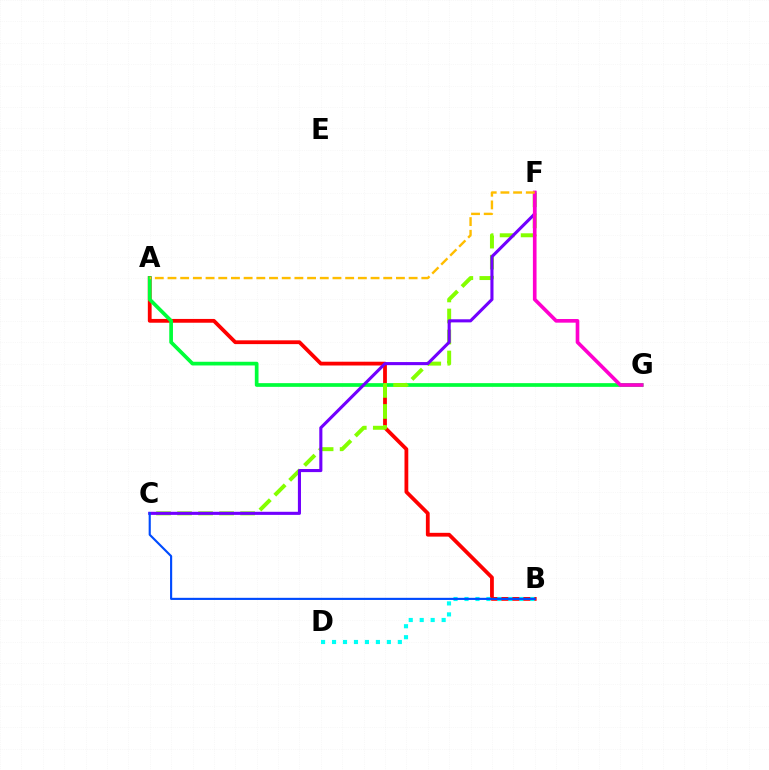{('A', 'B'): [{'color': '#ff0000', 'line_style': 'solid', 'thickness': 2.73}], ('A', 'G'): [{'color': '#00ff39', 'line_style': 'solid', 'thickness': 2.66}], ('B', 'D'): [{'color': '#00fff6', 'line_style': 'dotted', 'thickness': 2.98}], ('C', 'F'): [{'color': '#84ff00', 'line_style': 'dashed', 'thickness': 2.86}, {'color': '#7200ff', 'line_style': 'solid', 'thickness': 2.23}], ('F', 'G'): [{'color': '#ff00cf', 'line_style': 'solid', 'thickness': 2.63}], ('B', 'C'): [{'color': '#004bff', 'line_style': 'solid', 'thickness': 1.54}], ('A', 'F'): [{'color': '#ffbd00', 'line_style': 'dashed', 'thickness': 1.72}]}